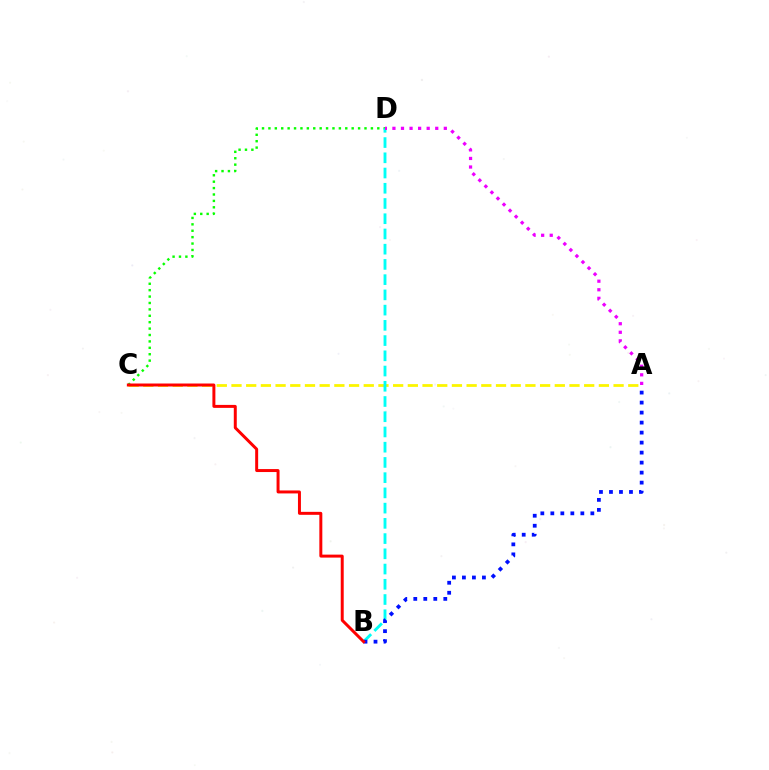{('C', 'D'): [{'color': '#08ff00', 'line_style': 'dotted', 'thickness': 1.74}], ('A', 'C'): [{'color': '#fcf500', 'line_style': 'dashed', 'thickness': 2.0}], ('B', 'D'): [{'color': '#00fff6', 'line_style': 'dashed', 'thickness': 2.07}], ('A', 'B'): [{'color': '#0010ff', 'line_style': 'dotted', 'thickness': 2.72}], ('B', 'C'): [{'color': '#ff0000', 'line_style': 'solid', 'thickness': 2.14}], ('A', 'D'): [{'color': '#ee00ff', 'line_style': 'dotted', 'thickness': 2.33}]}